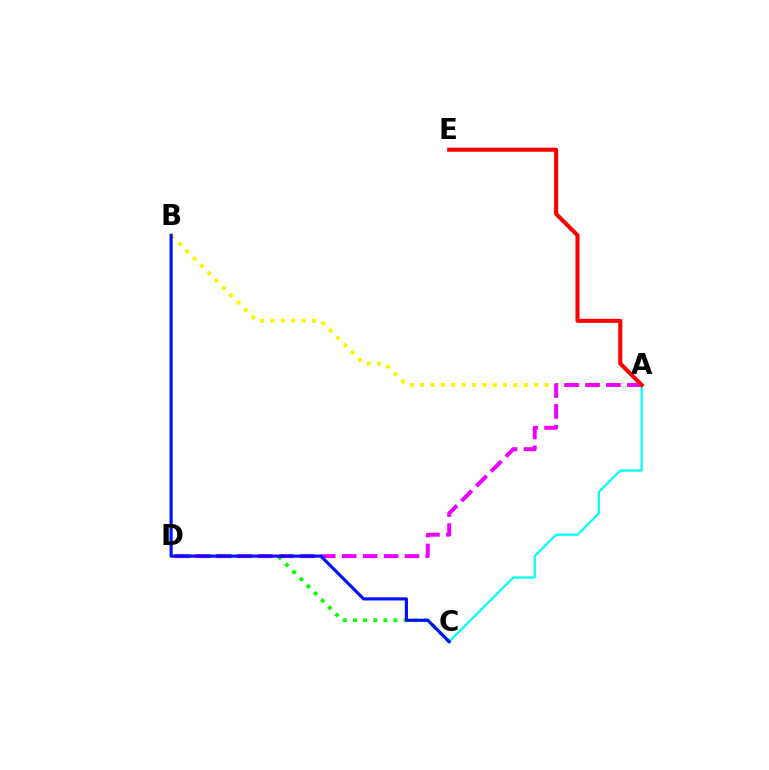{('C', 'D'): [{'color': '#08ff00', 'line_style': 'dotted', 'thickness': 2.75}], ('A', 'B'): [{'color': '#fcf500', 'line_style': 'dotted', 'thickness': 2.82}], ('A', 'D'): [{'color': '#ee00ff', 'line_style': 'dashed', 'thickness': 2.84}], ('A', 'C'): [{'color': '#00fff6', 'line_style': 'solid', 'thickness': 1.61}], ('A', 'E'): [{'color': '#ff0000', 'line_style': 'solid', 'thickness': 2.92}], ('B', 'C'): [{'color': '#0010ff', 'line_style': 'solid', 'thickness': 2.27}]}